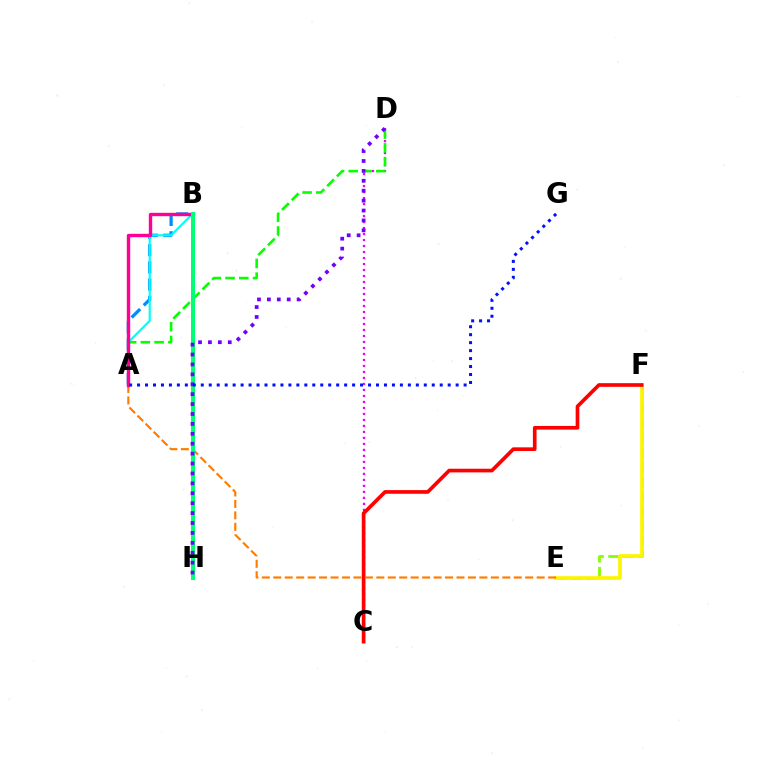{('C', 'D'): [{'color': '#ee00ff', 'line_style': 'dotted', 'thickness': 1.63}], ('E', 'F'): [{'color': '#84ff00', 'line_style': 'dashed', 'thickness': 2.0}, {'color': '#fcf500', 'line_style': 'solid', 'thickness': 2.64}], ('A', 'D'): [{'color': '#08ff00', 'line_style': 'dashed', 'thickness': 1.87}], ('A', 'B'): [{'color': '#008cff', 'line_style': 'dashed', 'thickness': 2.34}, {'color': '#00fff6', 'line_style': 'solid', 'thickness': 1.56}, {'color': '#ff0094', 'line_style': 'solid', 'thickness': 2.44}], ('C', 'F'): [{'color': '#ff0000', 'line_style': 'solid', 'thickness': 2.64}], ('A', 'E'): [{'color': '#ff7c00', 'line_style': 'dashed', 'thickness': 1.56}], ('B', 'H'): [{'color': '#00ff74', 'line_style': 'solid', 'thickness': 2.89}], ('D', 'H'): [{'color': '#7200ff', 'line_style': 'dotted', 'thickness': 2.69}], ('A', 'G'): [{'color': '#0010ff', 'line_style': 'dotted', 'thickness': 2.16}]}